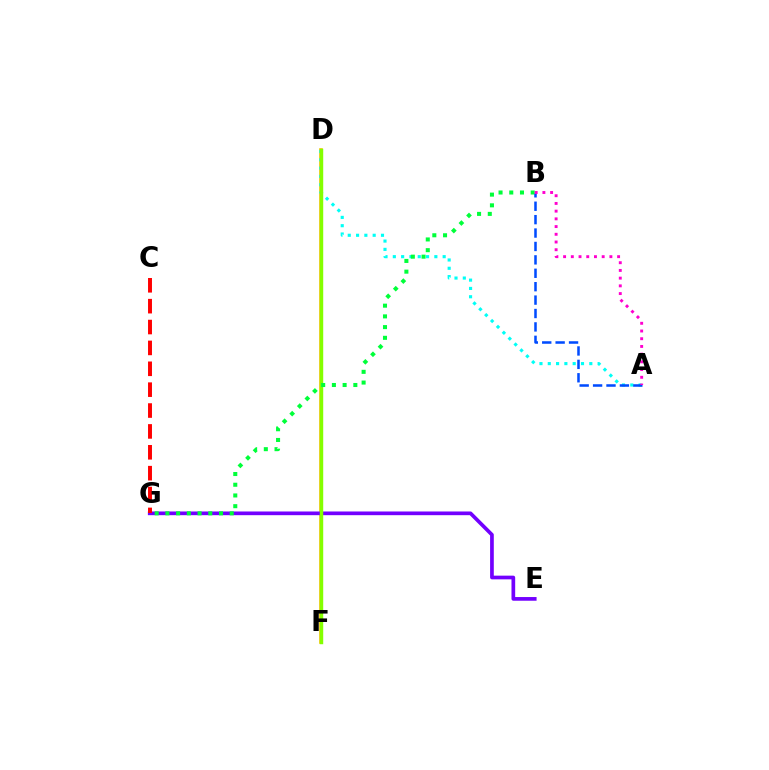{('D', 'F'): [{'color': '#ffbd00', 'line_style': 'solid', 'thickness': 2.58}, {'color': '#84ff00', 'line_style': 'solid', 'thickness': 2.48}], ('E', 'G'): [{'color': '#7200ff', 'line_style': 'solid', 'thickness': 2.66}], ('A', 'D'): [{'color': '#00fff6', 'line_style': 'dotted', 'thickness': 2.26}], ('B', 'G'): [{'color': '#00ff39', 'line_style': 'dotted', 'thickness': 2.91}], ('A', 'B'): [{'color': '#004bff', 'line_style': 'dashed', 'thickness': 1.82}, {'color': '#ff00cf', 'line_style': 'dotted', 'thickness': 2.1}], ('C', 'G'): [{'color': '#ff0000', 'line_style': 'dashed', 'thickness': 2.84}]}